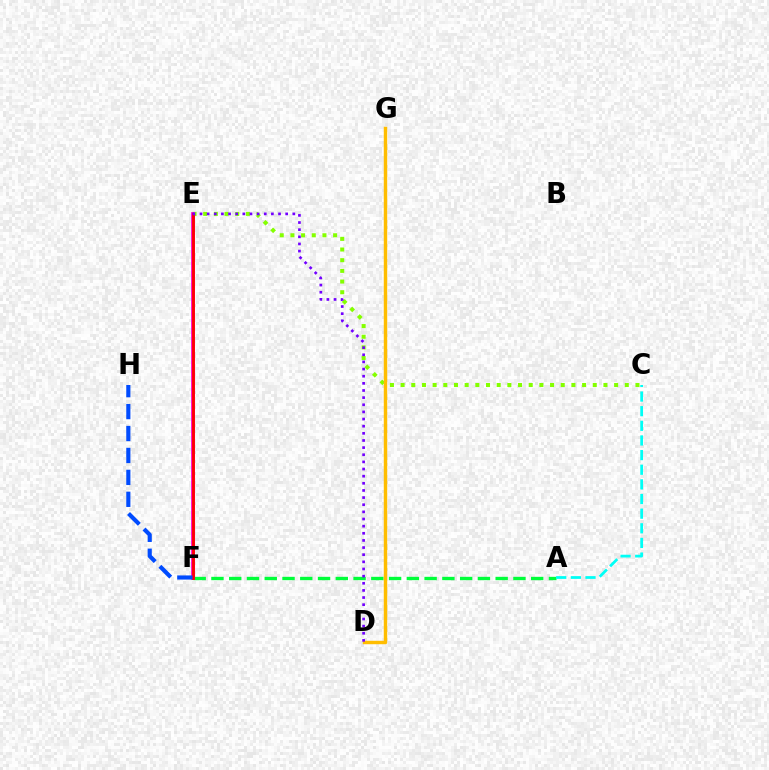{('C', 'E'): [{'color': '#84ff00', 'line_style': 'dotted', 'thickness': 2.9}], ('A', 'F'): [{'color': '#00ff39', 'line_style': 'dashed', 'thickness': 2.41}], ('A', 'C'): [{'color': '#00fff6', 'line_style': 'dashed', 'thickness': 1.99}], ('E', 'F'): [{'color': '#ff00cf', 'line_style': 'solid', 'thickness': 2.69}, {'color': '#ff0000', 'line_style': 'solid', 'thickness': 2.03}], ('D', 'G'): [{'color': '#ffbd00', 'line_style': 'solid', 'thickness': 2.48}], ('F', 'H'): [{'color': '#004bff', 'line_style': 'dashed', 'thickness': 2.98}], ('D', 'E'): [{'color': '#7200ff', 'line_style': 'dotted', 'thickness': 1.94}]}